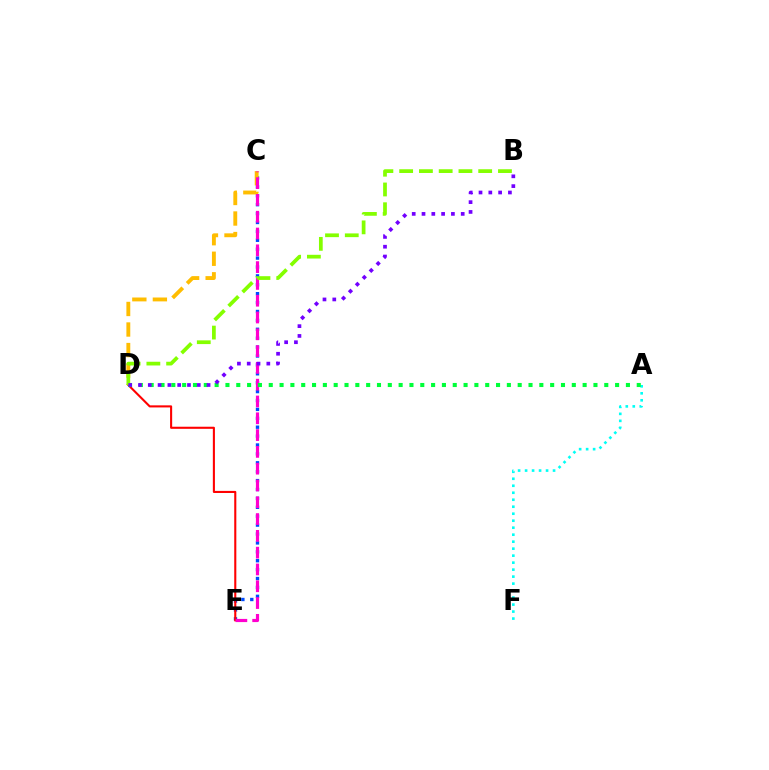{('A', 'F'): [{'color': '#00fff6', 'line_style': 'dotted', 'thickness': 1.9}], ('C', 'E'): [{'color': '#004bff', 'line_style': 'dotted', 'thickness': 2.42}, {'color': '#ff00cf', 'line_style': 'dashed', 'thickness': 2.28}], ('D', 'E'): [{'color': '#ff0000', 'line_style': 'solid', 'thickness': 1.51}], ('C', 'D'): [{'color': '#ffbd00', 'line_style': 'dashed', 'thickness': 2.79}], ('A', 'D'): [{'color': '#00ff39', 'line_style': 'dotted', 'thickness': 2.94}], ('B', 'D'): [{'color': '#84ff00', 'line_style': 'dashed', 'thickness': 2.68}, {'color': '#7200ff', 'line_style': 'dotted', 'thickness': 2.66}]}